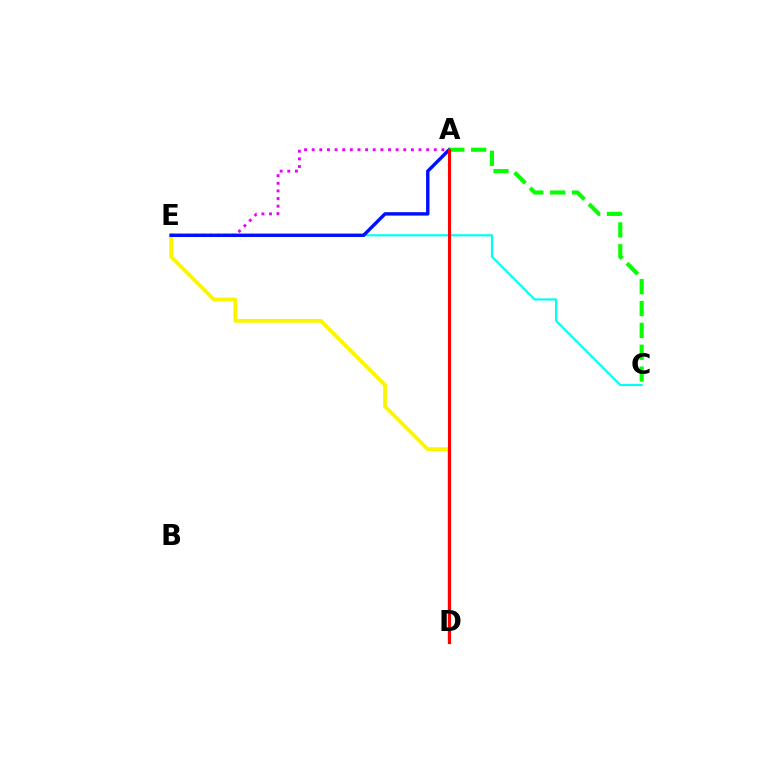{('A', 'E'): [{'color': '#ee00ff', 'line_style': 'dotted', 'thickness': 2.07}, {'color': '#0010ff', 'line_style': 'solid', 'thickness': 2.46}], ('D', 'E'): [{'color': '#fcf500', 'line_style': 'solid', 'thickness': 2.71}], ('C', 'E'): [{'color': '#00fff6', 'line_style': 'solid', 'thickness': 1.57}], ('A', 'C'): [{'color': '#08ff00', 'line_style': 'dashed', 'thickness': 2.97}], ('A', 'D'): [{'color': '#ff0000', 'line_style': 'solid', 'thickness': 2.22}]}